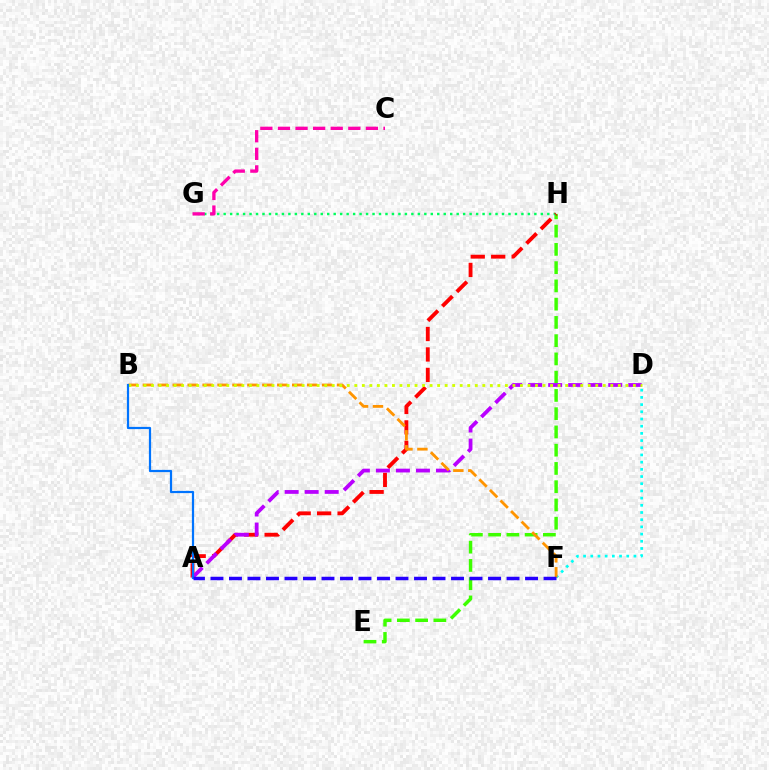{('D', 'F'): [{'color': '#00fff6', 'line_style': 'dotted', 'thickness': 1.95}], ('E', 'H'): [{'color': '#3dff00', 'line_style': 'dashed', 'thickness': 2.48}], ('G', 'H'): [{'color': '#00ff5c', 'line_style': 'dotted', 'thickness': 1.76}], ('A', 'H'): [{'color': '#ff0000', 'line_style': 'dashed', 'thickness': 2.78}], ('A', 'D'): [{'color': '#b900ff', 'line_style': 'dashed', 'thickness': 2.72}], ('B', 'F'): [{'color': '#ff9400', 'line_style': 'dashed', 'thickness': 2.03}], ('B', 'D'): [{'color': '#d1ff00', 'line_style': 'dotted', 'thickness': 2.05}], ('A', 'B'): [{'color': '#0074ff', 'line_style': 'solid', 'thickness': 1.6}], ('C', 'G'): [{'color': '#ff00ac', 'line_style': 'dashed', 'thickness': 2.39}], ('A', 'F'): [{'color': '#2500ff', 'line_style': 'dashed', 'thickness': 2.51}]}